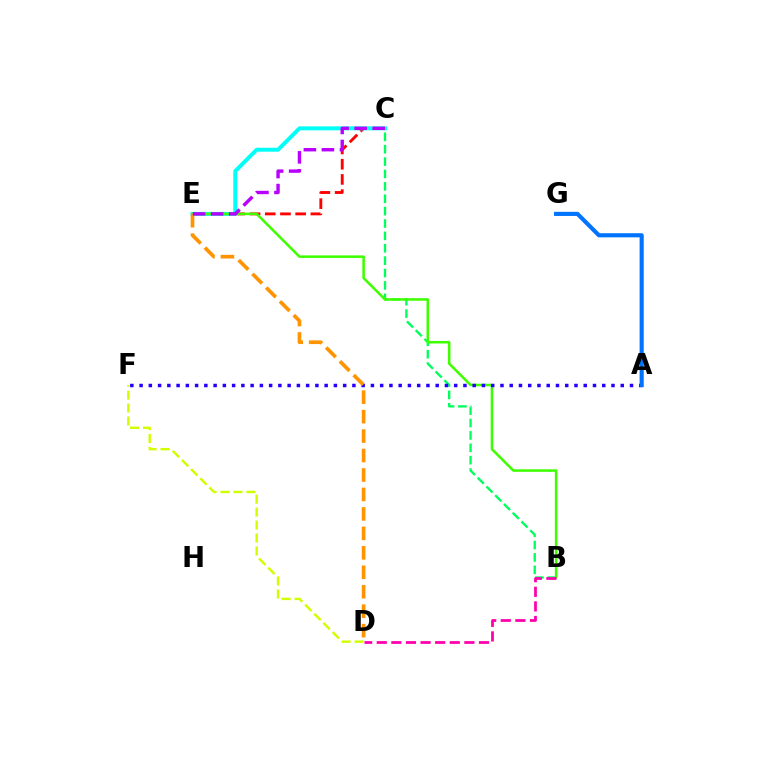{('B', 'C'): [{'color': '#00ff5c', 'line_style': 'dashed', 'thickness': 1.68}], ('C', 'E'): [{'color': '#ff0000', 'line_style': 'dashed', 'thickness': 2.07}, {'color': '#00fff6', 'line_style': 'solid', 'thickness': 2.84}, {'color': '#b900ff', 'line_style': 'dashed', 'thickness': 2.45}], ('B', 'E'): [{'color': '#3dff00', 'line_style': 'solid', 'thickness': 1.83}], ('D', 'F'): [{'color': '#d1ff00', 'line_style': 'dashed', 'thickness': 1.76}], ('A', 'F'): [{'color': '#2500ff', 'line_style': 'dotted', 'thickness': 2.51}], ('D', 'E'): [{'color': '#ff9400', 'line_style': 'dashed', 'thickness': 2.64}], ('B', 'D'): [{'color': '#ff00ac', 'line_style': 'dashed', 'thickness': 1.98}], ('A', 'G'): [{'color': '#0074ff', 'line_style': 'solid', 'thickness': 2.97}]}